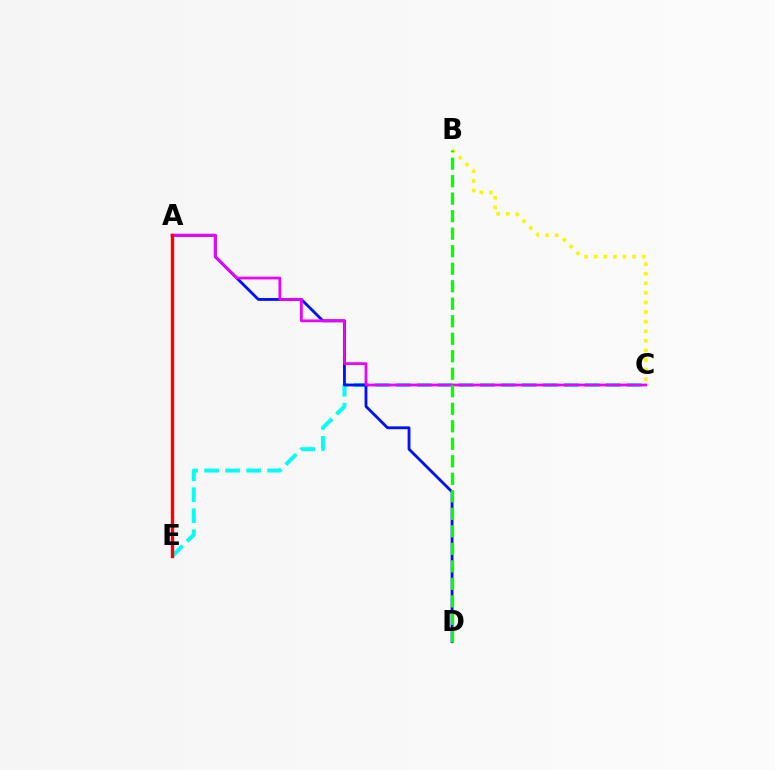{('B', 'C'): [{'color': '#fcf500', 'line_style': 'dotted', 'thickness': 2.61}], ('C', 'E'): [{'color': '#00fff6', 'line_style': 'dashed', 'thickness': 2.85}], ('A', 'D'): [{'color': '#0010ff', 'line_style': 'solid', 'thickness': 2.03}], ('A', 'C'): [{'color': '#ee00ff', 'line_style': 'solid', 'thickness': 1.97}], ('A', 'E'): [{'color': '#ff0000', 'line_style': 'solid', 'thickness': 2.43}], ('B', 'D'): [{'color': '#08ff00', 'line_style': 'dashed', 'thickness': 2.38}]}